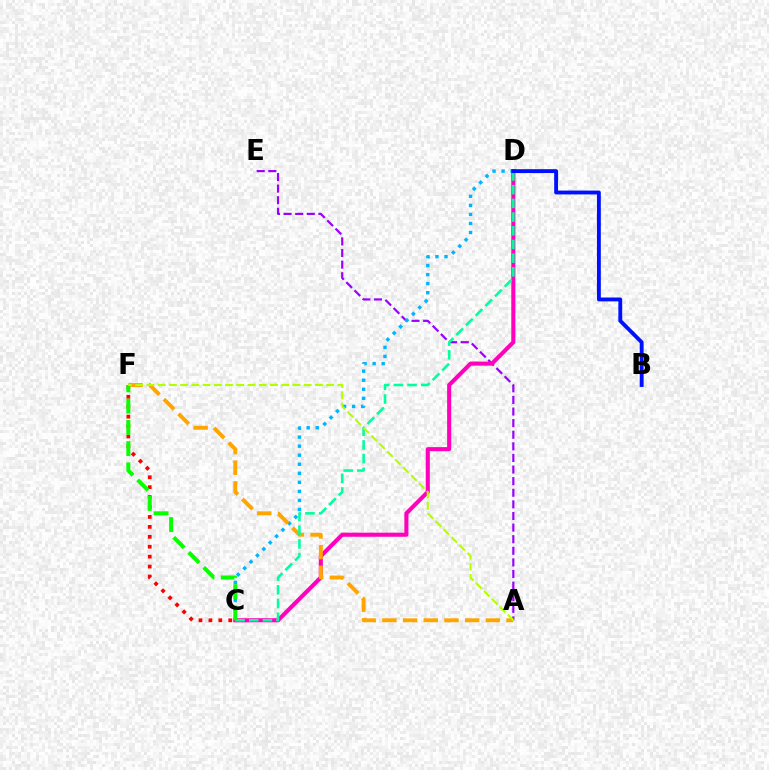{('A', 'E'): [{'color': '#9b00ff', 'line_style': 'dashed', 'thickness': 1.58}], ('C', 'D'): [{'color': '#00b5ff', 'line_style': 'dotted', 'thickness': 2.46}, {'color': '#ff00bd', 'line_style': 'solid', 'thickness': 2.94}, {'color': '#00ff9d', 'line_style': 'dashed', 'thickness': 1.86}], ('C', 'F'): [{'color': '#ff0000', 'line_style': 'dotted', 'thickness': 2.7}, {'color': '#08ff00', 'line_style': 'dashed', 'thickness': 2.89}], ('A', 'F'): [{'color': '#ffa500', 'line_style': 'dashed', 'thickness': 2.81}, {'color': '#b3ff00', 'line_style': 'dashed', 'thickness': 1.53}], ('B', 'D'): [{'color': '#0010ff', 'line_style': 'solid', 'thickness': 2.79}]}